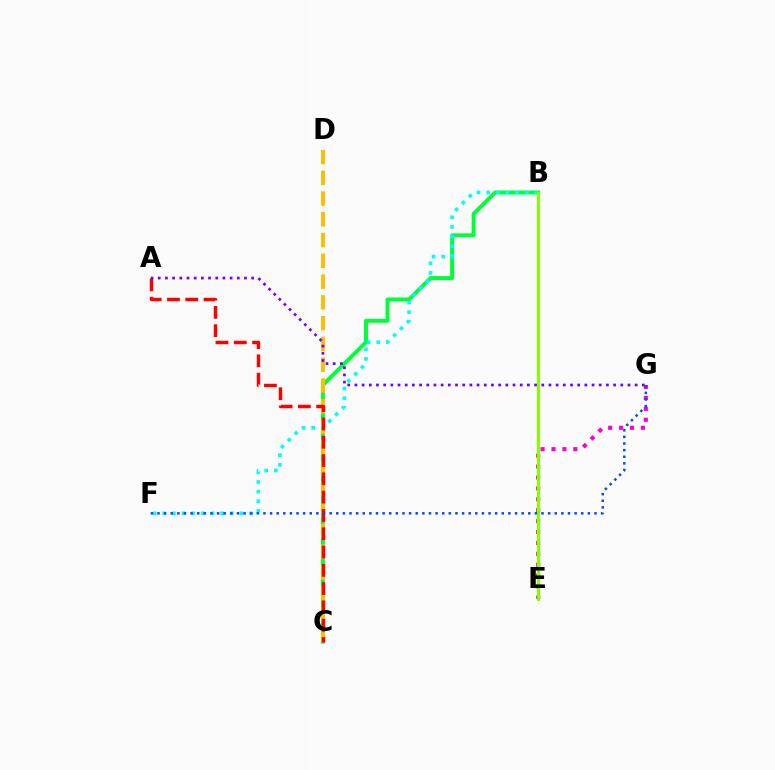{('B', 'C'): [{'color': '#00ff39', 'line_style': 'solid', 'thickness': 2.84}], ('C', 'D'): [{'color': '#ffbd00', 'line_style': 'dashed', 'thickness': 2.82}], ('B', 'F'): [{'color': '#00fff6', 'line_style': 'dotted', 'thickness': 2.62}], ('E', 'G'): [{'color': '#ff00cf', 'line_style': 'dotted', 'thickness': 2.96}], ('B', 'E'): [{'color': '#84ff00', 'line_style': 'solid', 'thickness': 2.24}], ('A', 'C'): [{'color': '#ff0000', 'line_style': 'dashed', 'thickness': 2.49}], ('A', 'G'): [{'color': '#7200ff', 'line_style': 'dotted', 'thickness': 1.95}], ('F', 'G'): [{'color': '#004bff', 'line_style': 'dotted', 'thickness': 1.8}]}